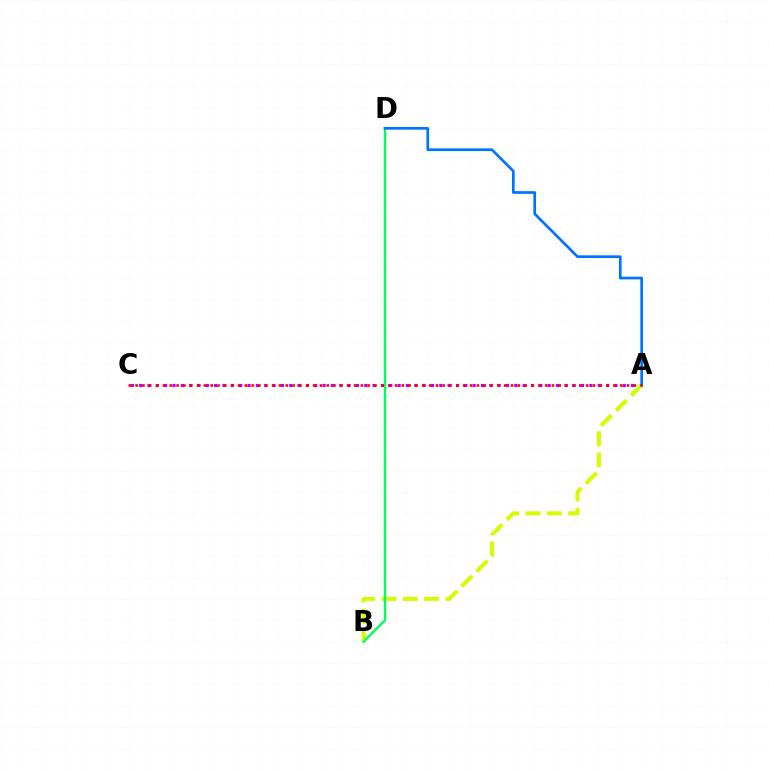{('A', 'C'): [{'color': '#b900ff', 'line_style': 'dotted', 'thickness': 2.27}, {'color': '#ff0000', 'line_style': 'dotted', 'thickness': 1.85}], ('A', 'B'): [{'color': '#d1ff00', 'line_style': 'dashed', 'thickness': 2.9}], ('B', 'D'): [{'color': '#00ff5c', 'line_style': 'solid', 'thickness': 1.7}], ('A', 'D'): [{'color': '#0074ff', 'line_style': 'solid', 'thickness': 1.94}]}